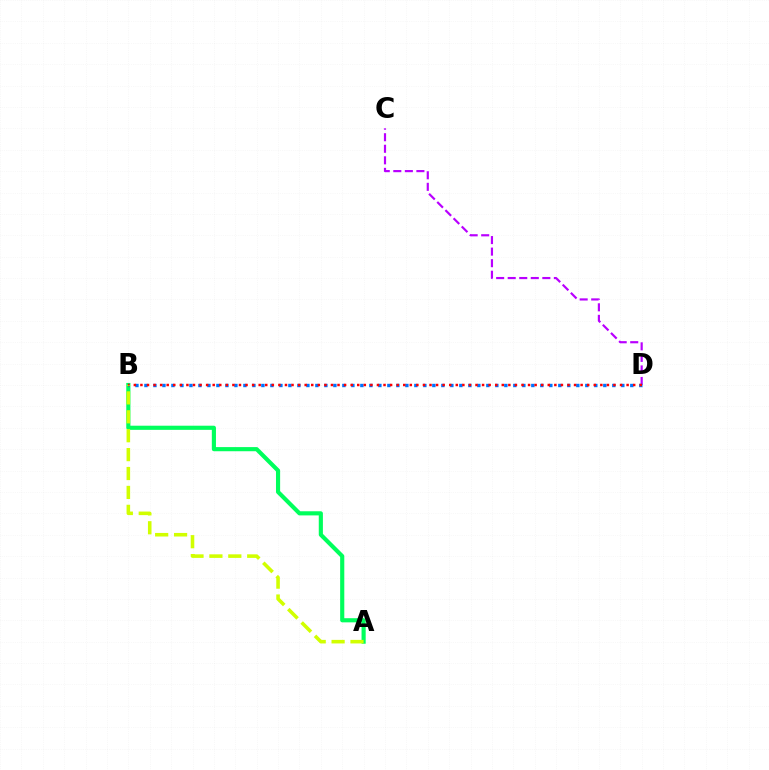{('A', 'B'): [{'color': '#00ff5c', 'line_style': 'solid', 'thickness': 2.98}, {'color': '#d1ff00', 'line_style': 'dashed', 'thickness': 2.57}], ('C', 'D'): [{'color': '#b900ff', 'line_style': 'dashed', 'thickness': 1.57}], ('B', 'D'): [{'color': '#0074ff', 'line_style': 'dotted', 'thickness': 2.44}, {'color': '#ff0000', 'line_style': 'dotted', 'thickness': 1.79}]}